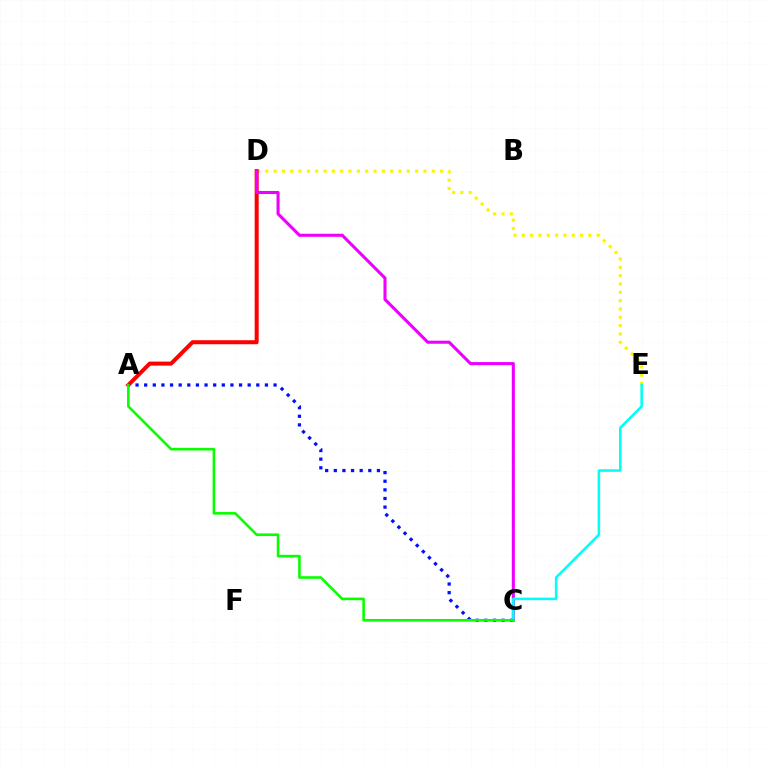{('D', 'E'): [{'color': '#fcf500', 'line_style': 'dotted', 'thickness': 2.26}], ('A', 'D'): [{'color': '#ff0000', 'line_style': 'solid', 'thickness': 2.89}], ('A', 'C'): [{'color': '#0010ff', 'line_style': 'dotted', 'thickness': 2.34}, {'color': '#08ff00', 'line_style': 'solid', 'thickness': 1.88}], ('C', 'D'): [{'color': '#ee00ff', 'line_style': 'solid', 'thickness': 2.22}], ('C', 'E'): [{'color': '#00fff6', 'line_style': 'solid', 'thickness': 1.83}]}